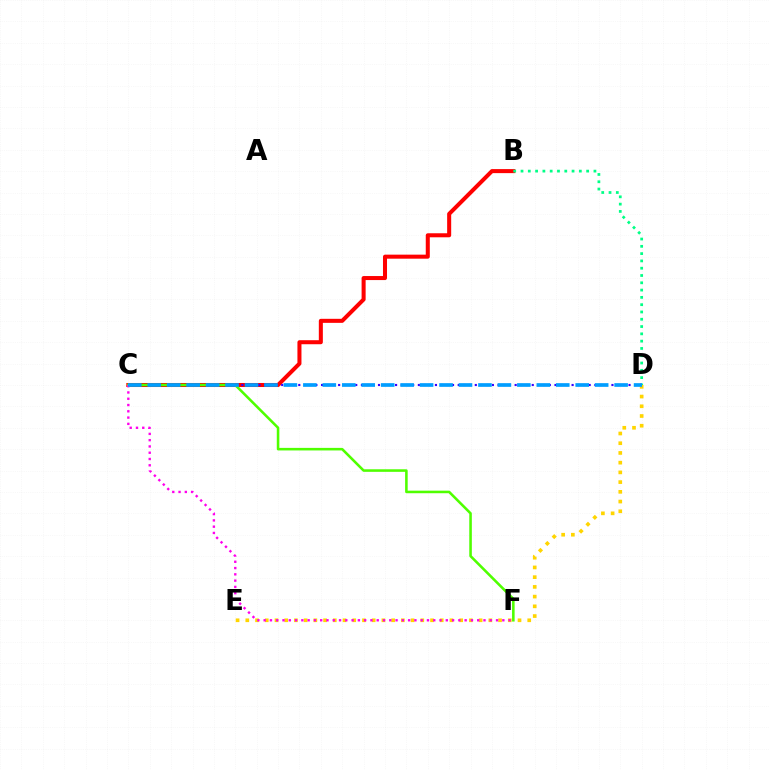{('B', 'C'): [{'color': '#ff0000', 'line_style': 'solid', 'thickness': 2.9}], ('B', 'D'): [{'color': '#00ff86', 'line_style': 'dotted', 'thickness': 1.98}], ('C', 'D'): [{'color': '#3700ff', 'line_style': 'dotted', 'thickness': 1.55}, {'color': '#009eff', 'line_style': 'dashed', 'thickness': 2.64}], ('D', 'E'): [{'color': '#ffd500', 'line_style': 'dotted', 'thickness': 2.64}], ('C', 'F'): [{'color': '#4fff00', 'line_style': 'solid', 'thickness': 1.85}, {'color': '#ff00ed', 'line_style': 'dotted', 'thickness': 1.71}]}